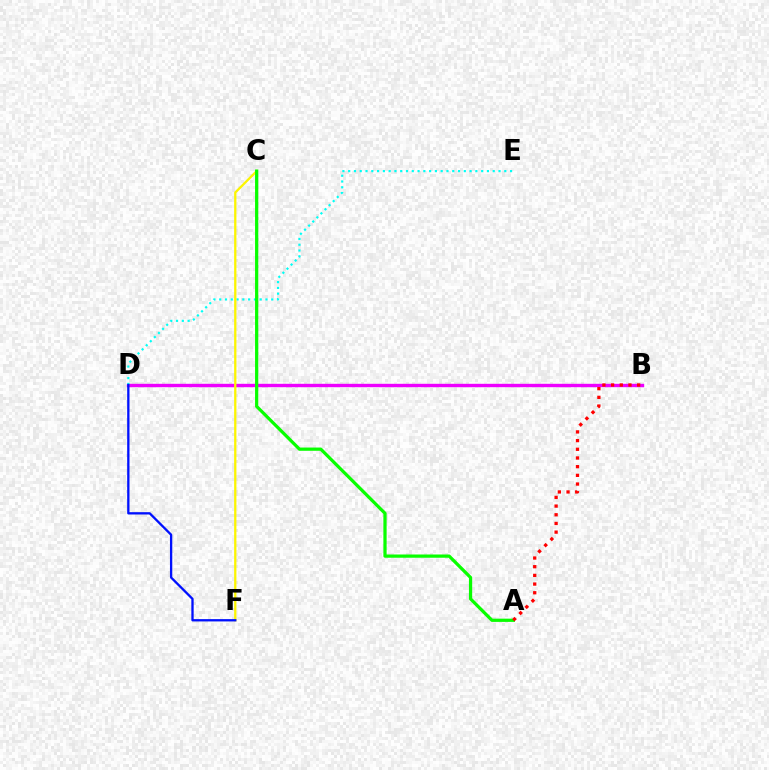{('B', 'D'): [{'color': '#ee00ff', 'line_style': 'solid', 'thickness': 2.43}], ('D', 'E'): [{'color': '#00fff6', 'line_style': 'dotted', 'thickness': 1.57}], ('C', 'F'): [{'color': '#fcf500', 'line_style': 'solid', 'thickness': 1.64}], ('A', 'C'): [{'color': '#08ff00', 'line_style': 'solid', 'thickness': 2.33}], ('D', 'F'): [{'color': '#0010ff', 'line_style': 'solid', 'thickness': 1.66}], ('A', 'B'): [{'color': '#ff0000', 'line_style': 'dotted', 'thickness': 2.36}]}